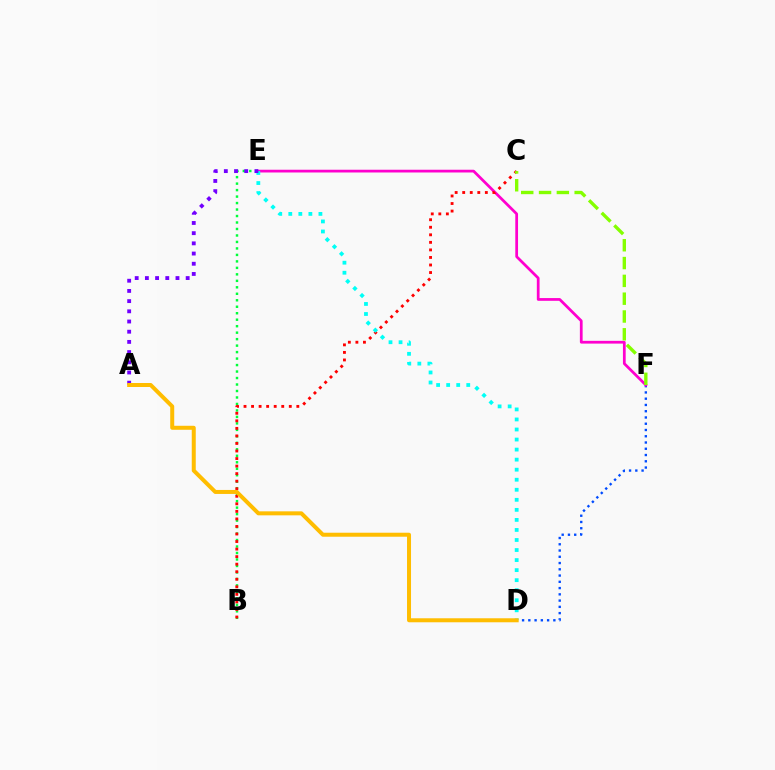{('D', 'F'): [{'color': '#004bff', 'line_style': 'dotted', 'thickness': 1.7}], ('B', 'E'): [{'color': '#00ff39', 'line_style': 'dotted', 'thickness': 1.76}], ('E', 'F'): [{'color': '#ff00cf', 'line_style': 'solid', 'thickness': 1.98}], ('B', 'C'): [{'color': '#ff0000', 'line_style': 'dotted', 'thickness': 2.05}], ('D', 'E'): [{'color': '#00fff6', 'line_style': 'dotted', 'thickness': 2.73}], ('C', 'F'): [{'color': '#84ff00', 'line_style': 'dashed', 'thickness': 2.42}], ('A', 'E'): [{'color': '#7200ff', 'line_style': 'dotted', 'thickness': 2.77}], ('A', 'D'): [{'color': '#ffbd00', 'line_style': 'solid', 'thickness': 2.88}]}